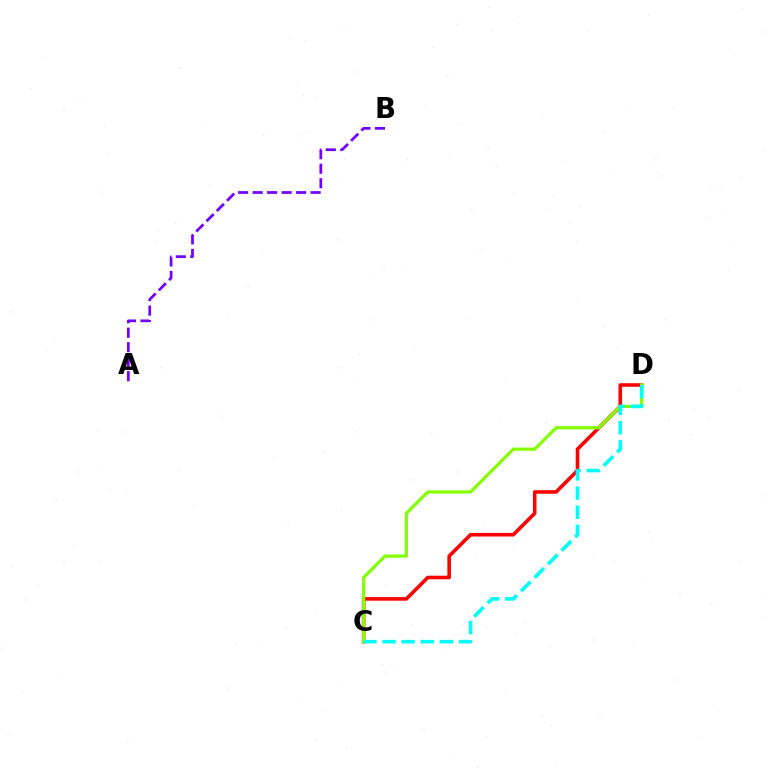{('C', 'D'): [{'color': '#ff0000', 'line_style': 'solid', 'thickness': 2.58}, {'color': '#84ff00', 'line_style': 'solid', 'thickness': 2.28}, {'color': '#00fff6', 'line_style': 'dashed', 'thickness': 2.6}], ('A', 'B'): [{'color': '#7200ff', 'line_style': 'dashed', 'thickness': 1.97}]}